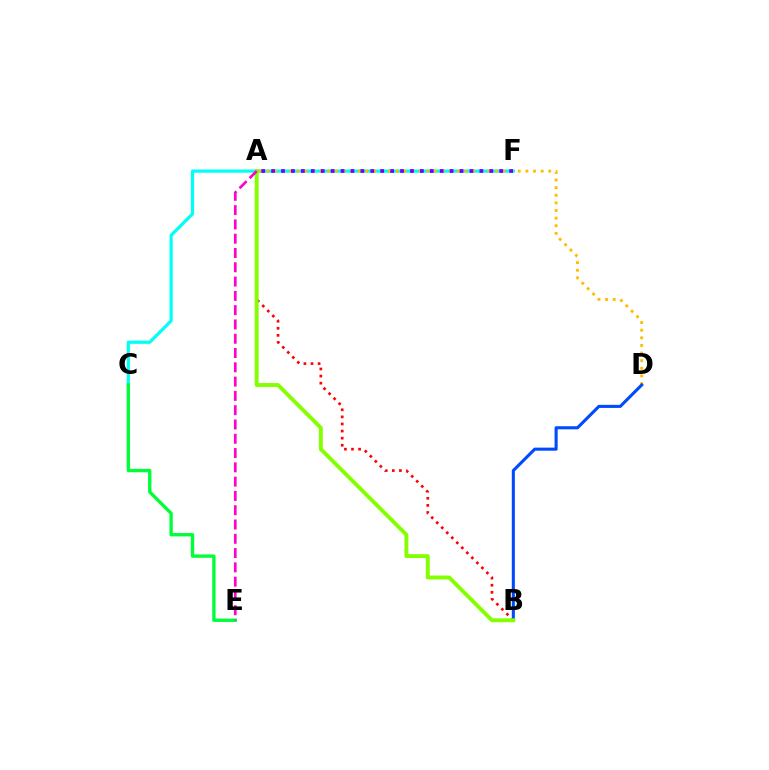{('A', 'B'): [{'color': '#ff0000', 'line_style': 'dotted', 'thickness': 1.93}, {'color': '#84ff00', 'line_style': 'solid', 'thickness': 2.81}], ('C', 'F'): [{'color': '#00fff6', 'line_style': 'solid', 'thickness': 2.32}], ('A', 'D'): [{'color': '#ffbd00', 'line_style': 'dotted', 'thickness': 2.07}], ('A', 'F'): [{'color': '#7200ff', 'line_style': 'dotted', 'thickness': 2.69}], ('C', 'E'): [{'color': '#00ff39', 'line_style': 'solid', 'thickness': 2.42}], ('B', 'D'): [{'color': '#004bff', 'line_style': 'solid', 'thickness': 2.22}], ('A', 'E'): [{'color': '#ff00cf', 'line_style': 'dashed', 'thickness': 1.94}]}